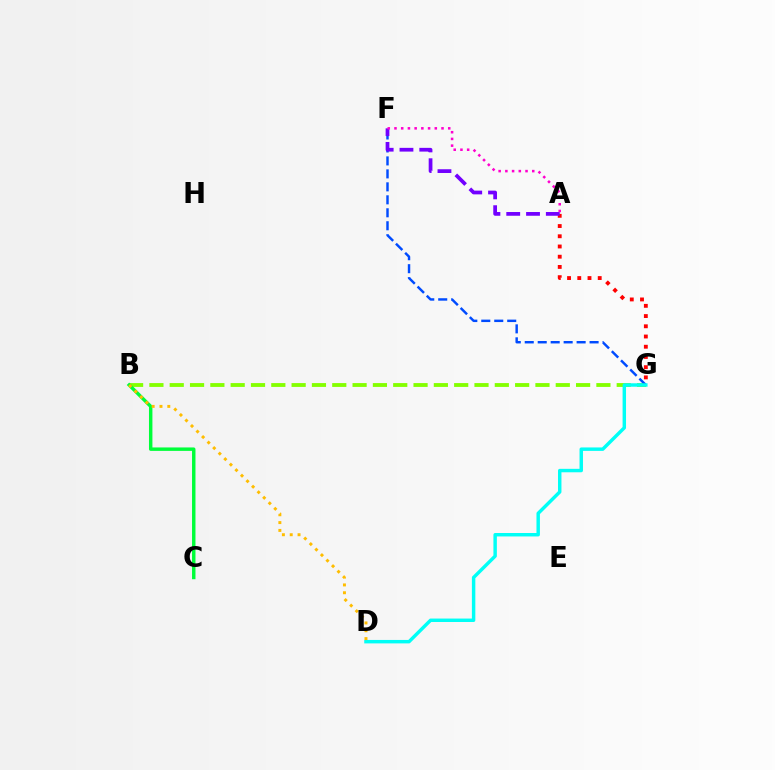{('B', 'G'): [{'color': '#84ff00', 'line_style': 'dashed', 'thickness': 2.76}], ('A', 'G'): [{'color': '#ff0000', 'line_style': 'dotted', 'thickness': 2.78}], ('F', 'G'): [{'color': '#004bff', 'line_style': 'dashed', 'thickness': 1.76}], ('D', 'G'): [{'color': '#00fff6', 'line_style': 'solid', 'thickness': 2.48}], ('B', 'C'): [{'color': '#00ff39', 'line_style': 'solid', 'thickness': 2.47}], ('A', 'F'): [{'color': '#7200ff', 'line_style': 'dashed', 'thickness': 2.69}, {'color': '#ff00cf', 'line_style': 'dotted', 'thickness': 1.83}], ('B', 'D'): [{'color': '#ffbd00', 'line_style': 'dotted', 'thickness': 2.13}]}